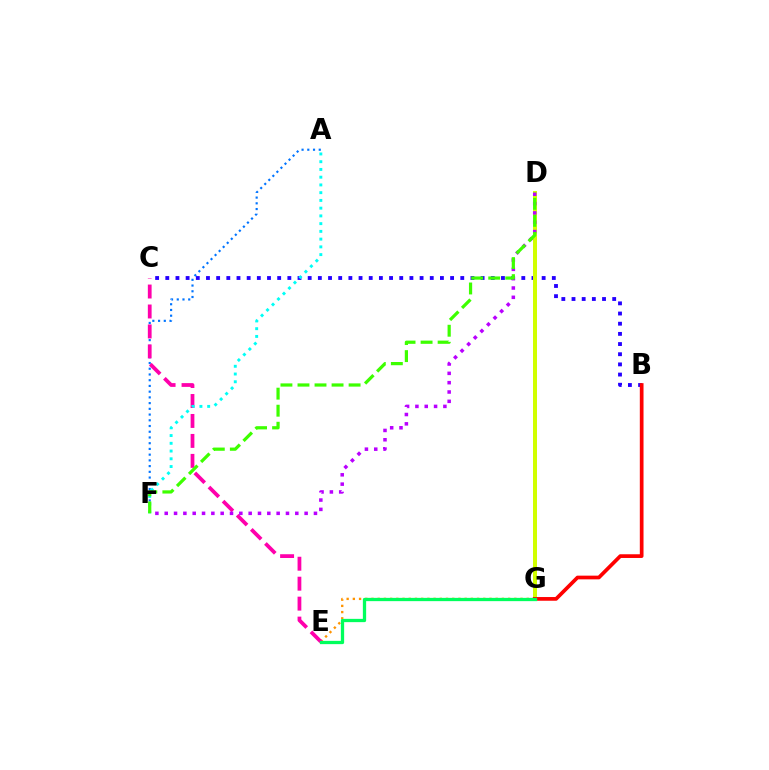{('B', 'C'): [{'color': '#2500ff', 'line_style': 'dotted', 'thickness': 2.76}], ('E', 'G'): [{'color': '#ff9400', 'line_style': 'dotted', 'thickness': 1.69}, {'color': '#00ff5c', 'line_style': 'solid', 'thickness': 2.36}], ('D', 'G'): [{'color': '#d1ff00', 'line_style': 'solid', 'thickness': 2.88}], ('A', 'F'): [{'color': '#0074ff', 'line_style': 'dotted', 'thickness': 1.56}, {'color': '#00fff6', 'line_style': 'dotted', 'thickness': 2.1}], ('C', 'E'): [{'color': '#ff00ac', 'line_style': 'dashed', 'thickness': 2.71}], ('D', 'F'): [{'color': '#b900ff', 'line_style': 'dotted', 'thickness': 2.53}, {'color': '#3dff00', 'line_style': 'dashed', 'thickness': 2.31}], ('B', 'G'): [{'color': '#ff0000', 'line_style': 'solid', 'thickness': 2.67}]}